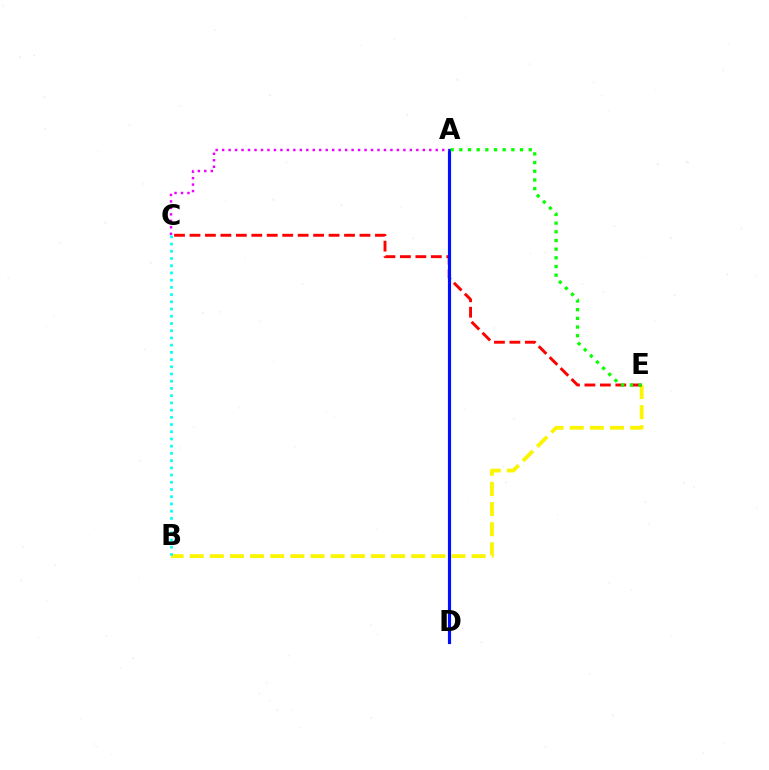{('B', 'E'): [{'color': '#fcf500', 'line_style': 'dashed', 'thickness': 2.74}], ('C', 'E'): [{'color': '#ff0000', 'line_style': 'dashed', 'thickness': 2.1}], ('A', 'D'): [{'color': '#0010ff', 'line_style': 'solid', 'thickness': 2.27}], ('B', 'C'): [{'color': '#00fff6', 'line_style': 'dotted', 'thickness': 1.96}], ('A', 'C'): [{'color': '#ee00ff', 'line_style': 'dotted', 'thickness': 1.76}], ('A', 'E'): [{'color': '#08ff00', 'line_style': 'dotted', 'thickness': 2.36}]}